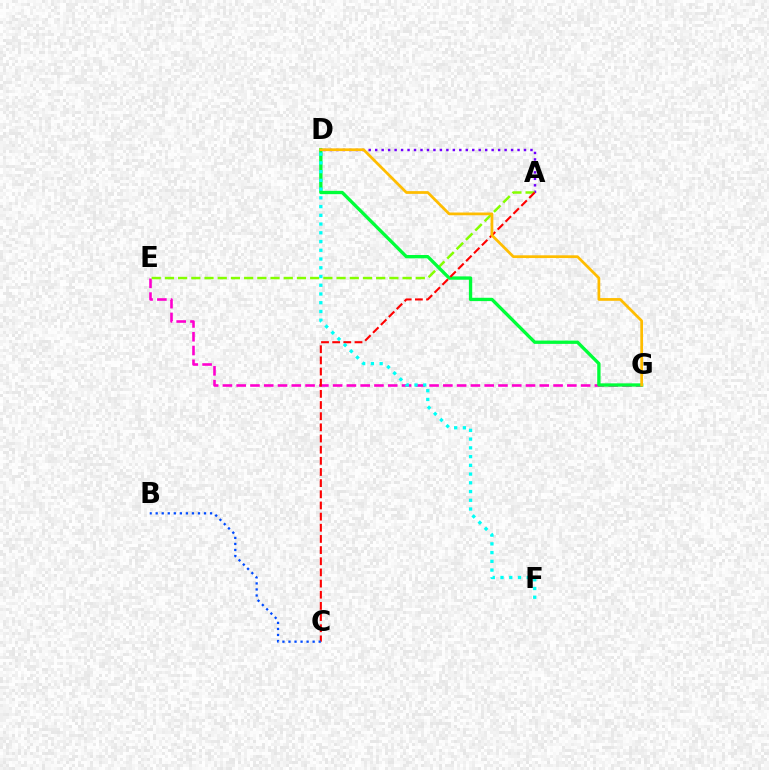{('E', 'G'): [{'color': '#ff00cf', 'line_style': 'dashed', 'thickness': 1.87}], ('A', 'D'): [{'color': '#7200ff', 'line_style': 'dotted', 'thickness': 1.76}], ('A', 'E'): [{'color': '#84ff00', 'line_style': 'dashed', 'thickness': 1.79}], ('D', 'G'): [{'color': '#00ff39', 'line_style': 'solid', 'thickness': 2.39}, {'color': '#ffbd00', 'line_style': 'solid', 'thickness': 1.98}], ('A', 'C'): [{'color': '#ff0000', 'line_style': 'dashed', 'thickness': 1.52}], ('B', 'C'): [{'color': '#004bff', 'line_style': 'dotted', 'thickness': 1.64}], ('D', 'F'): [{'color': '#00fff6', 'line_style': 'dotted', 'thickness': 2.37}]}